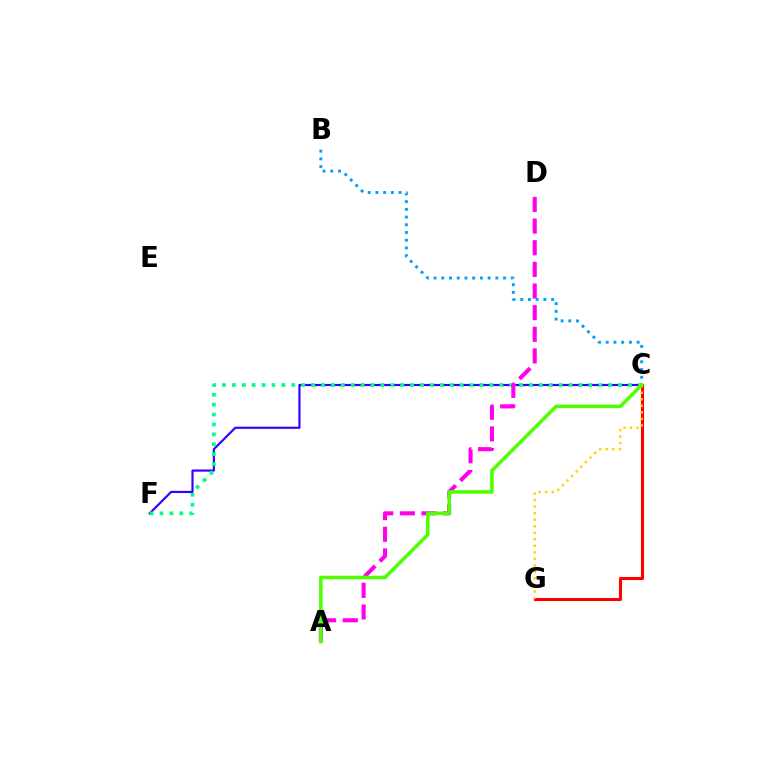{('C', 'F'): [{'color': '#3700ff', 'line_style': 'solid', 'thickness': 1.57}, {'color': '#00ff86', 'line_style': 'dotted', 'thickness': 2.69}], ('A', 'D'): [{'color': '#ff00ed', 'line_style': 'dashed', 'thickness': 2.94}], ('C', 'G'): [{'color': '#ff0000', 'line_style': 'solid', 'thickness': 2.21}, {'color': '#ffd500', 'line_style': 'dotted', 'thickness': 1.77}], ('B', 'C'): [{'color': '#009eff', 'line_style': 'dotted', 'thickness': 2.1}], ('A', 'C'): [{'color': '#4fff00', 'line_style': 'solid', 'thickness': 2.55}]}